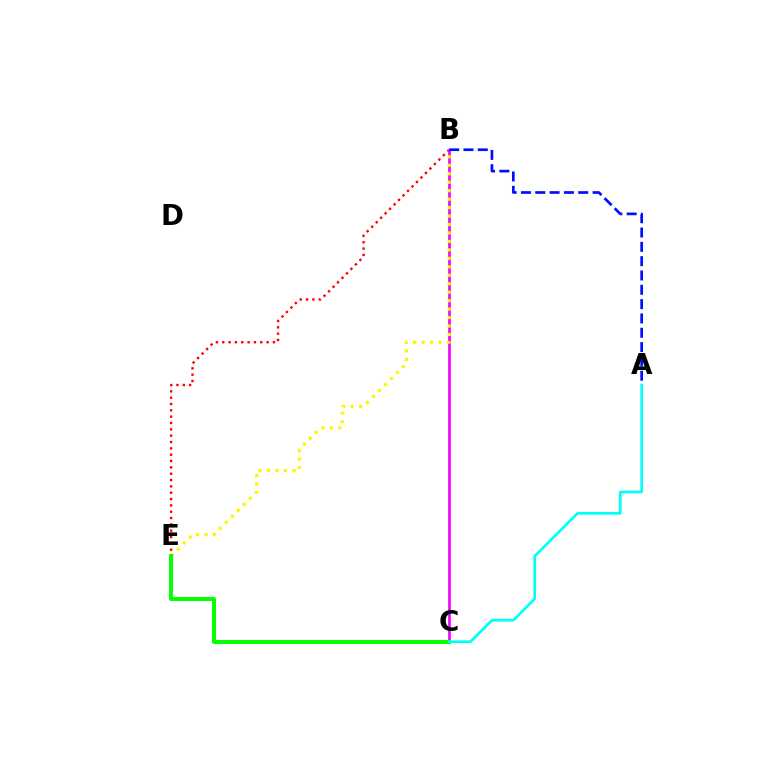{('B', 'E'): [{'color': '#ff0000', 'line_style': 'dotted', 'thickness': 1.72}, {'color': '#fcf500', 'line_style': 'dotted', 'thickness': 2.3}], ('B', 'C'): [{'color': '#ee00ff', 'line_style': 'solid', 'thickness': 1.91}], ('A', 'B'): [{'color': '#0010ff', 'line_style': 'dashed', 'thickness': 1.95}], ('C', 'E'): [{'color': '#08ff00', 'line_style': 'solid', 'thickness': 2.86}], ('A', 'C'): [{'color': '#00fff6', 'line_style': 'solid', 'thickness': 1.92}]}